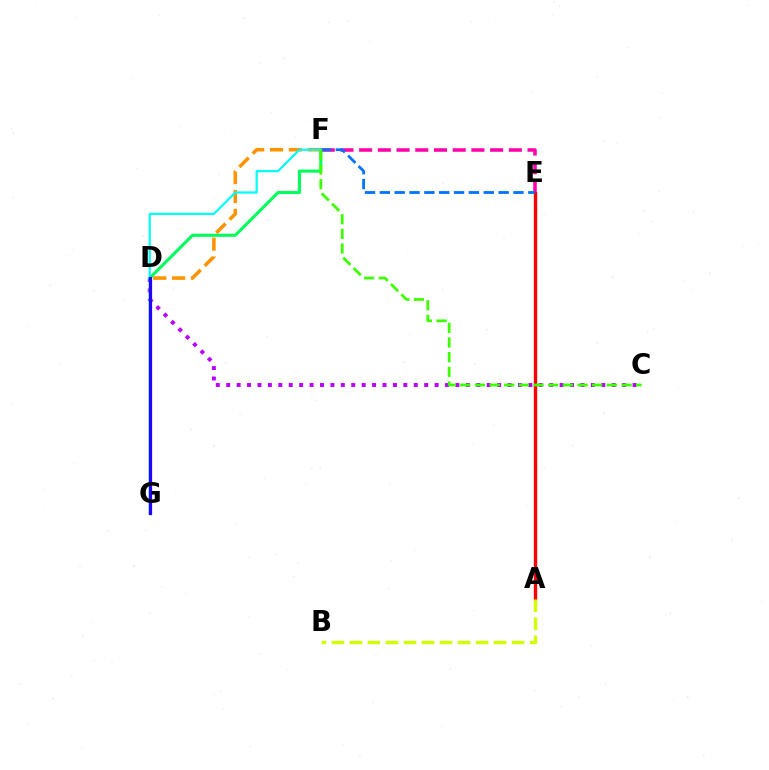{('C', 'D'): [{'color': '#b900ff', 'line_style': 'dotted', 'thickness': 2.83}], ('E', 'F'): [{'color': '#ff00ac', 'line_style': 'dashed', 'thickness': 2.54}, {'color': '#0074ff', 'line_style': 'dashed', 'thickness': 2.02}], ('A', 'E'): [{'color': '#ff0000', 'line_style': 'solid', 'thickness': 2.43}], ('D', 'F'): [{'color': '#00ff5c', 'line_style': 'solid', 'thickness': 2.22}, {'color': '#ff9400', 'line_style': 'dashed', 'thickness': 2.56}], ('A', 'B'): [{'color': '#d1ff00', 'line_style': 'dashed', 'thickness': 2.45}], ('F', 'G'): [{'color': '#00fff6', 'line_style': 'solid', 'thickness': 1.59}], ('D', 'G'): [{'color': '#2500ff', 'line_style': 'solid', 'thickness': 2.32}], ('C', 'F'): [{'color': '#3dff00', 'line_style': 'dashed', 'thickness': 1.99}]}